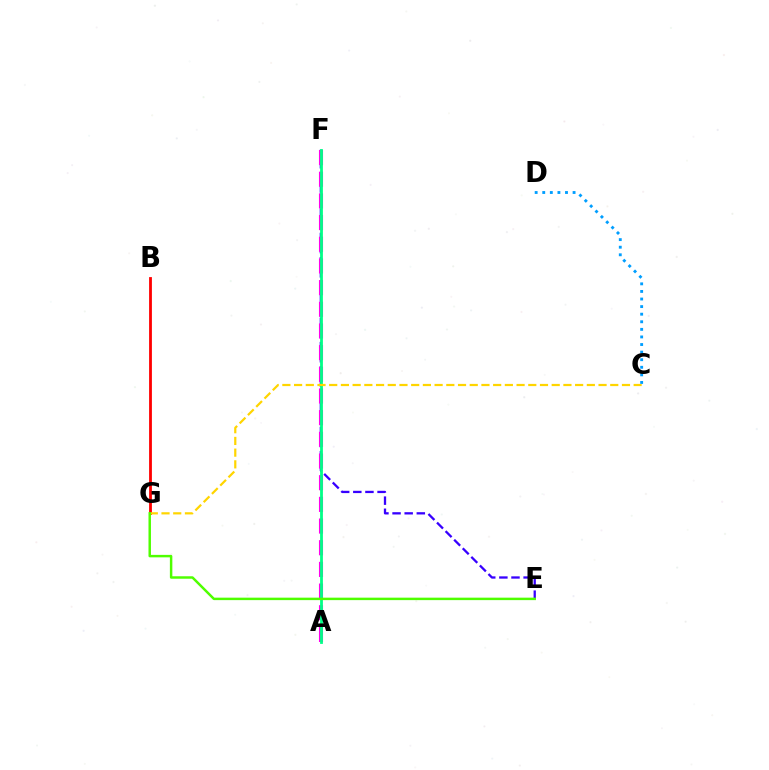{('B', 'G'): [{'color': '#ff0000', 'line_style': 'solid', 'thickness': 2.02}], ('E', 'F'): [{'color': '#3700ff', 'line_style': 'dashed', 'thickness': 1.65}], ('A', 'F'): [{'color': '#ff00ed', 'line_style': 'dashed', 'thickness': 2.94}, {'color': '#00ff86', 'line_style': 'solid', 'thickness': 2.02}], ('C', 'G'): [{'color': '#ffd500', 'line_style': 'dashed', 'thickness': 1.59}], ('E', 'G'): [{'color': '#4fff00', 'line_style': 'solid', 'thickness': 1.78}], ('C', 'D'): [{'color': '#009eff', 'line_style': 'dotted', 'thickness': 2.06}]}